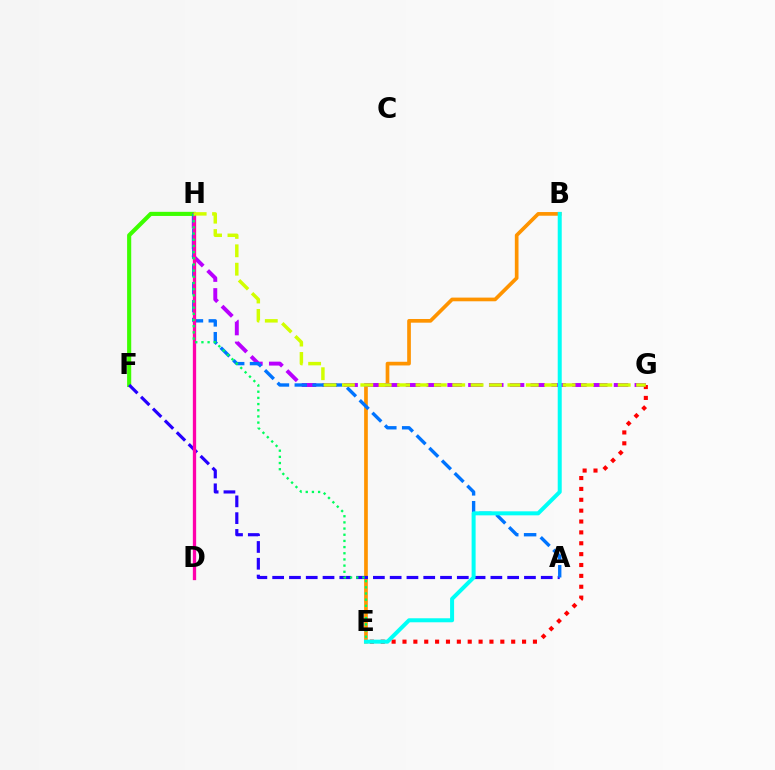{('B', 'E'): [{'color': '#ff9400', 'line_style': 'solid', 'thickness': 2.65}, {'color': '#00fff6', 'line_style': 'solid', 'thickness': 2.88}], ('G', 'H'): [{'color': '#b900ff', 'line_style': 'dashed', 'thickness': 2.83}, {'color': '#d1ff00', 'line_style': 'dashed', 'thickness': 2.5}], ('E', 'G'): [{'color': '#ff0000', 'line_style': 'dotted', 'thickness': 2.95}], ('F', 'H'): [{'color': '#3dff00', 'line_style': 'solid', 'thickness': 2.97}], ('A', 'F'): [{'color': '#2500ff', 'line_style': 'dashed', 'thickness': 2.28}], ('A', 'H'): [{'color': '#0074ff', 'line_style': 'dashed', 'thickness': 2.43}], ('D', 'H'): [{'color': '#ff00ac', 'line_style': 'solid', 'thickness': 2.38}], ('E', 'H'): [{'color': '#00ff5c', 'line_style': 'dotted', 'thickness': 1.68}]}